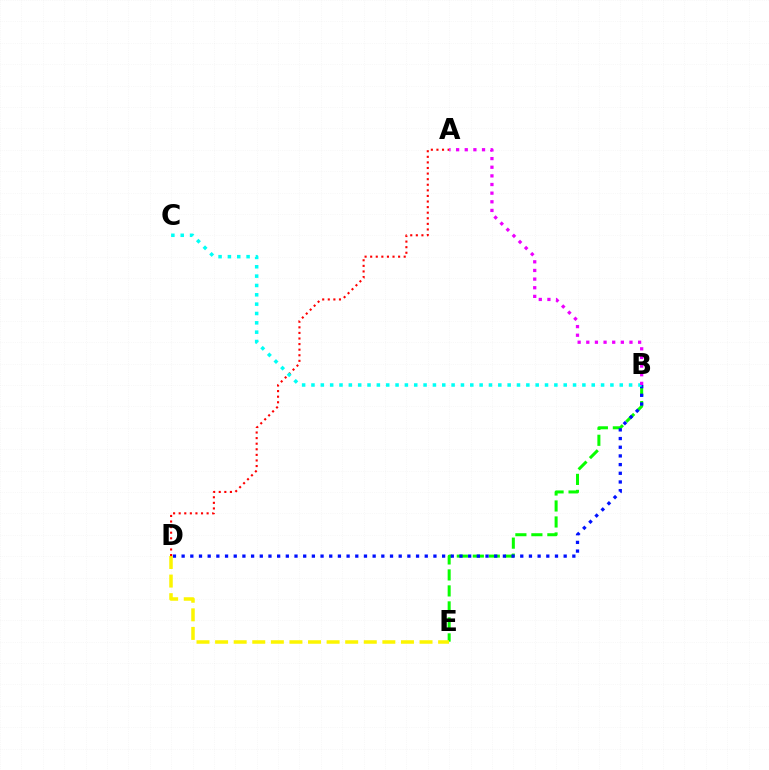{('B', 'E'): [{'color': '#08ff00', 'line_style': 'dashed', 'thickness': 2.17}], ('B', 'D'): [{'color': '#0010ff', 'line_style': 'dotted', 'thickness': 2.36}], ('D', 'E'): [{'color': '#fcf500', 'line_style': 'dashed', 'thickness': 2.52}], ('A', 'D'): [{'color': '#ff0000', 'line_style': 'dotted', 'thickness': 1.52}], ('B', 'C'): [{'color': '#00fff6', 'line_style': 'dotted', 'thickness': 2.54}], ('A', 'B'): [{'color': '#ee00ff', 'line_style': 'dotted', 'thickness': 2.35}]}